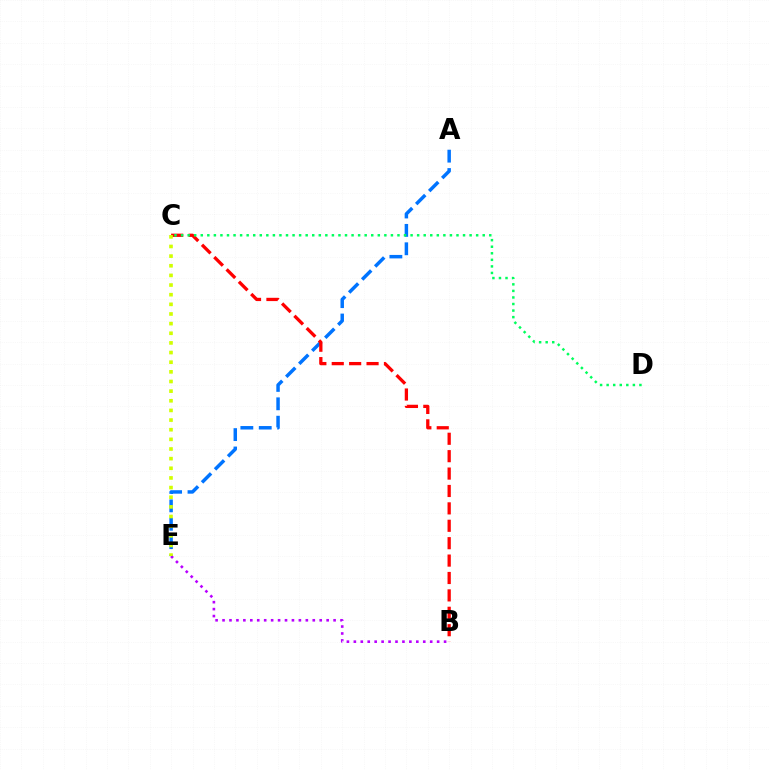{('A', 'E'): [{'color': '#0074ff', 'line_style': 'dashed', 'thickness': 2.5}], ('B', 'E'): [{'color': '#b900ff', 'line_style': 'dotted', 'thickness': 1.89}], ('B', 'C'): [{'color': '#ff0000', 'line_style': 'dashed', 'thickness': 2.36}], ('C', 'E'): [{'color': '#d1ff00', 'line_style': 'dotted', 'thickness': 2.62}], ('C', 'D'): [{'color': '#00ff5c', 'line_style': 'dotted', 'thickness': 1.78}]}